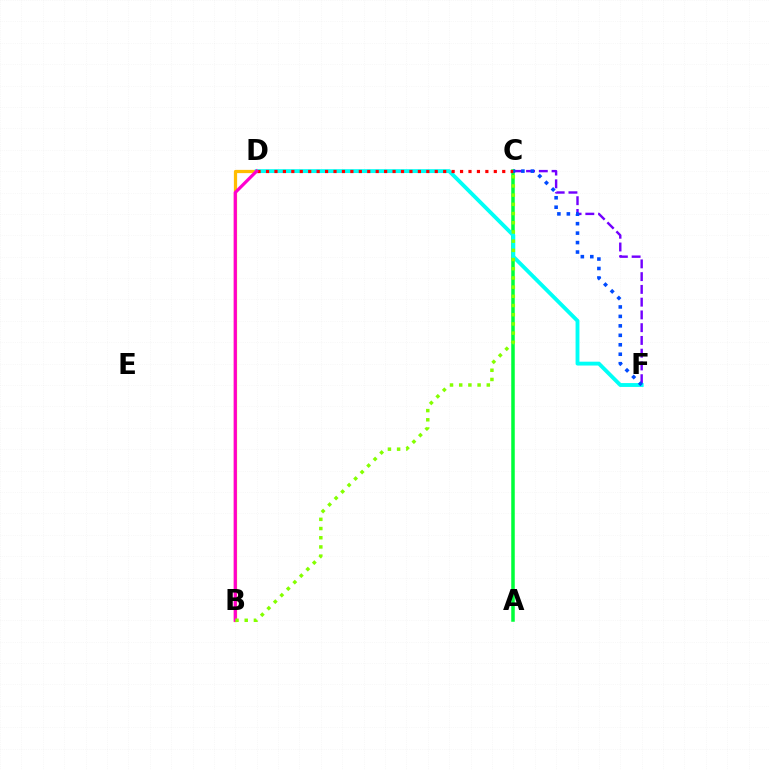{('B', 'D'): [{'color': '#ffbd00', 'line_style': 'solid', 'thickness': 2.33}, {'color': '#ff00cf', 'line_style': 'solid', 'thickness': 2.3}], ('C', 'F'): [{'color': '#7200ff', 'line_style': 'dashed', 'thickness': 1.73}, {'color': '#004bff', 'line_style': 'dotted', 'thickness': 2.57}], ('A', 'C'): [{'color': '#00ff39', 'line_style': 'solid', 'thickness': 2.53}], ('D', 'F'): [{'color': '#00fff6', 'line_style': 'solid', 'thickness': 2.78}], ('C', 'D'): [{'color': '#ff0000', 'line_style': 'dotted', 'thickness': 2.29}], ('B', 'C'): [{'color': '#84ff00', 'line_style': 'dotted', 'thickness': 2.5}]}